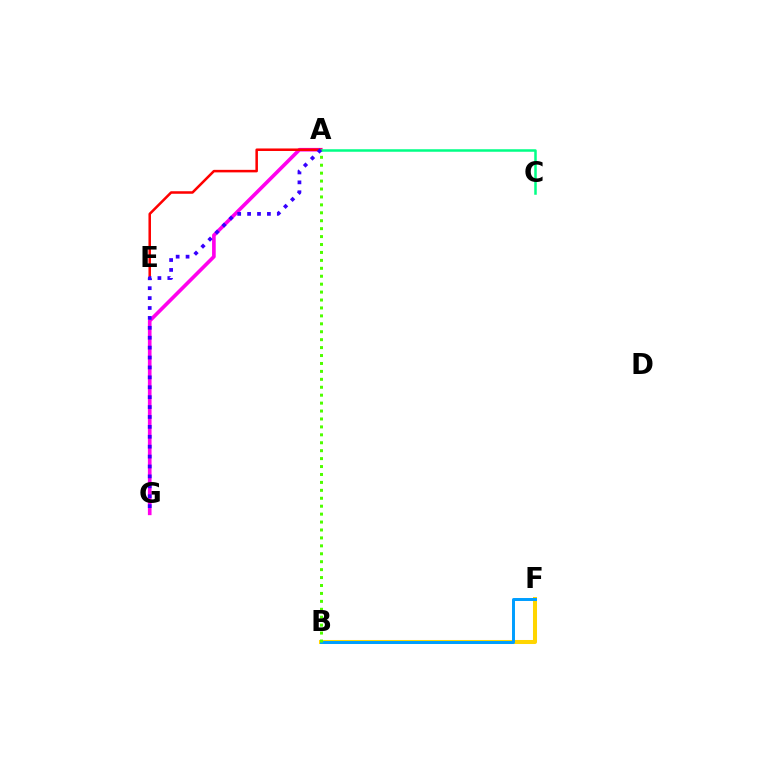{('B', 'F'): [{'color': '#ffd500', 'line_style': 'solid', 'thickness': 2.9}, {'color': '#009eff', 'line_style': 'solid', 'thickness': 2.13}], ('A', 'G'): [{'color': '#ff00ed', 'line_style': 'solid', 'thickness': 2.63}, {'color': '#3700ff', 'line_style': 'dotted', 'thickness': 2.69}], ('A', 'E'): [{'color': '#ff0000', 'line_style': 'solid', 'thickness': 1.82}], ('A', 'C'): [{'color': '#00ff86', 'line_style': 'solid', 'thickness': 1.81}], ('A', 'B'): [{'color': '#4fff00', 'line_style': 'dotted', 'thickness': 2.15}]}